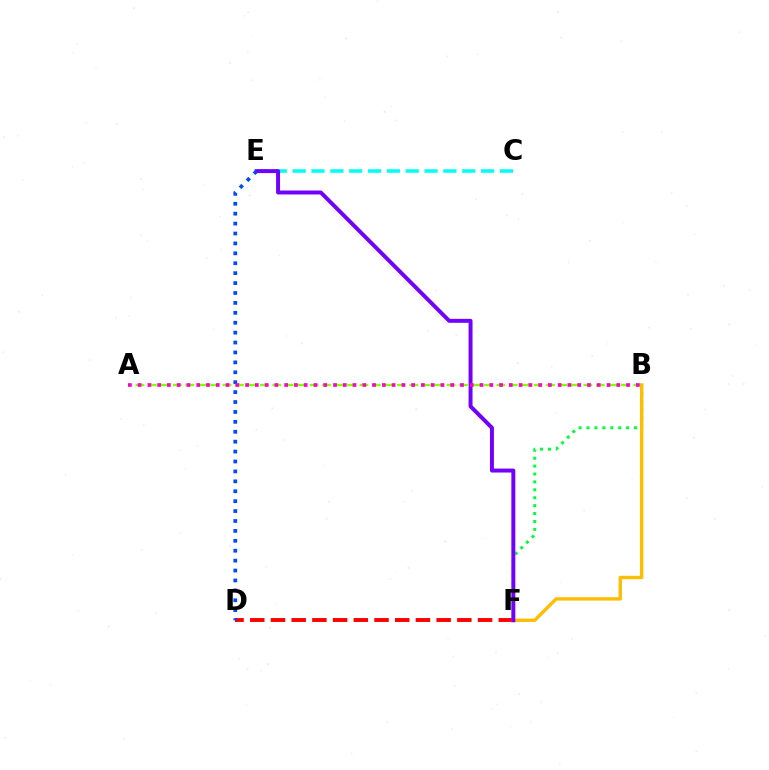{('C', 'E'): [{'color': '#00fff6', 'line_style': 'dashed', 'thickness': 2.56}], ('A', 'B'): [{'color': '#84ff00', 'line_style': 'dashed', 'thickness': 1.69}, {'color': '#ff00cf', 'line_style': 'dotted', 'thickness': 2.65}], ('B', 'F'): [{'color': '#00ff39', 'line_style': 'dotted', 'thickness': 2.15}, {'color': '#ffbd00', 'line_style': 'solid', 'thickness': 2.43}], ('D', 'F'): [{'color': '#ff0000', 'line_style': 'dashed', 'thickness': 2.81}], ('E', 'F'): [{'color': '#7200ff', 'line_style': 'solid', 'thickness': 2.84}], ('D', 'E'): [{'color': '#004bff', 'line_style': 'dotted', 'thickness': 2.69}]}